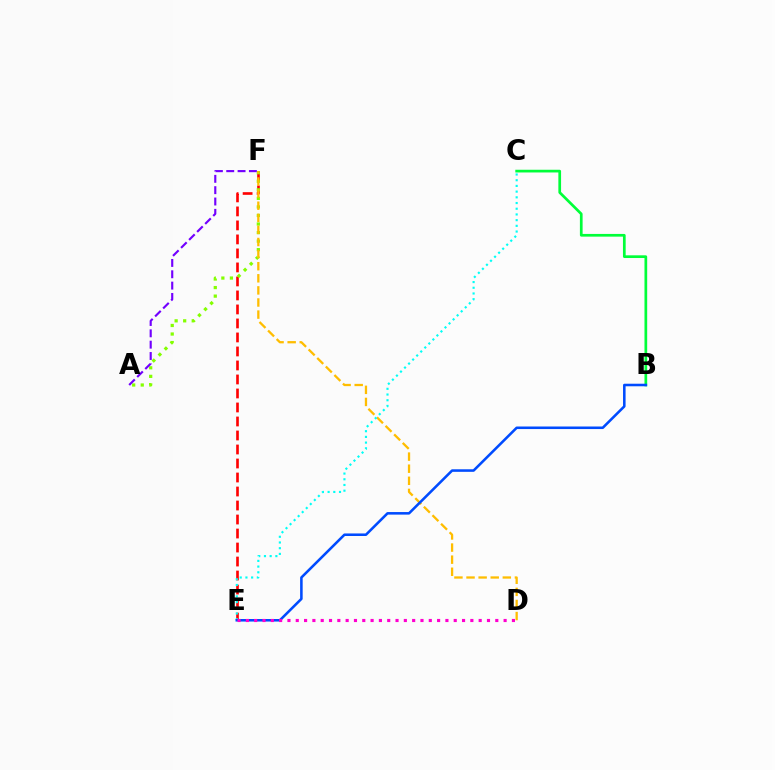{('E', 'F'): [{'color': '#ff0000', 'line_style': 'dashed', 'thickness': 1.9}], ('A', 'F'): [{'color': '#84ff00', 'line_style': 'dotted', 'thickness': 2.32}, {'color': '#7200ff', 'line_style': 'dashed', 'thickness': 1.54}], ('B', 'C'): [{'color': '#00ff39', 'line_style': 'solid', 'thickness': 1.95}], ('D', 'F'): [{'color': '#ffbd00', 'line_style': 'dashed', 'thickness': 1.64}], ('C', 'E'): [{'color': '#00fff6', 'line_style': 'dotted', 'thickness': 1.55}], ('B', 'E'): [{'color': '#004bff', 'line_style': 'solid', 'thickness': 1.84}], ('D', 'E'): [{'color': '#ff00cf', 'line_style': 'dotted', 'thickness': 2.26}]}